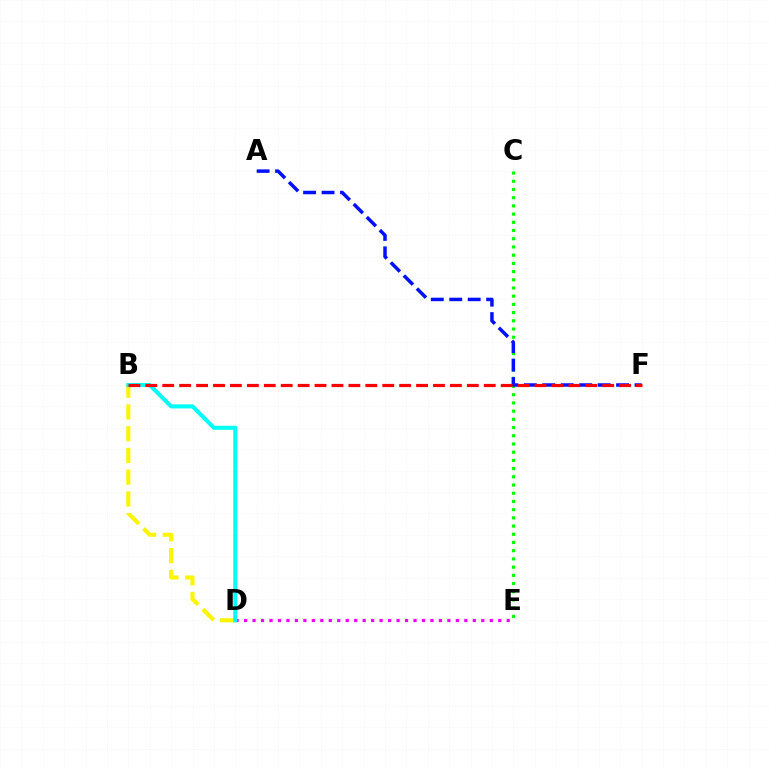{('C', 'E'): [{'color': '#08ff00', 'line_style': 'dotted', 'thickness': 2.23}], ('B', 'D'): [{'color': '#fcf500', 'line_style': 'dashed', 'thickness': 2.95}, {'color': '#00fff6', 'line_style': 'solid', 'thickness': 2.91}], ('D', 'E'): [{'color': '#ee00ff', 'line_style': 'dotted', 'thickness': 2.3}], ('A', 'F'): [{'color': '#0010ff', 'line_style': 'dashed', 'thickness': 2.51}], ('B', 'F'): [{'color': '#ff0000', 'line_style': 'dashed', 'thickness': 2.3}]}